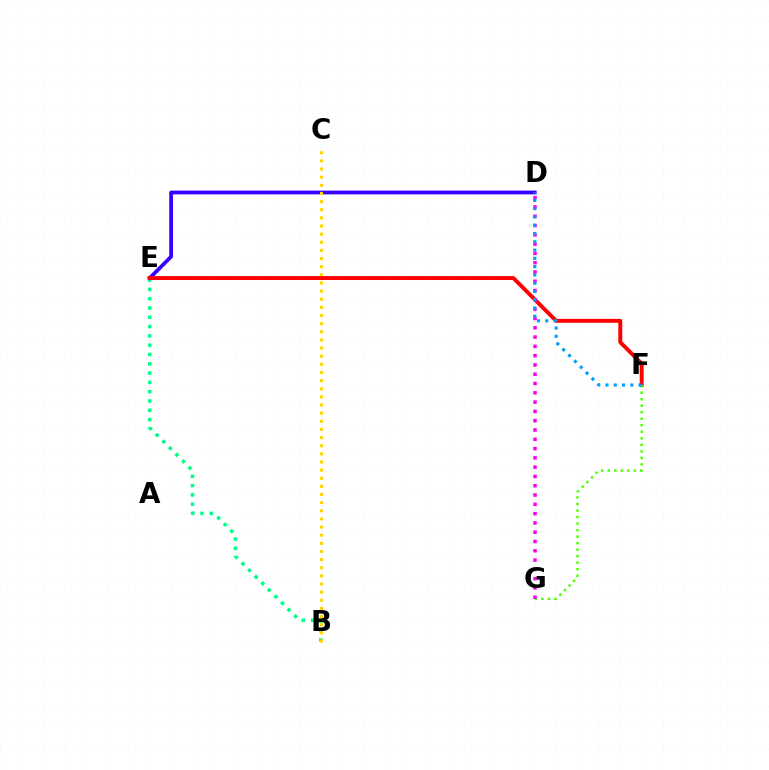{('D', 'E'): [{'color': '#3700ff', 'line_style': 'solid', 'thickness': 2.71}], ('B', 'E'): [{'color': '#00ff86', 'line_style': 'dotted', 'thickness': 2.53}], ('B', 'C'): [{'color': '#ffd500', 'line_style': 'dotted', 'thickness': 2.21}], ('E', 'F'): [{'color': '#ff0000', 'line_style': 'solid', 'thickness': 2.82}], ('F', 'G'): [{'color': '#4fff00', 'line_style': 'dotted', 'thickness': 1.77}], ('D', 'G'): [{'color': '#ff00ed', 'line_style': 'dotted', 'thickness': 2.52}], ('D', 'F'): [{'color': '#009eff', 'line_style': 'dotted', 'thickness': 2.25}]}